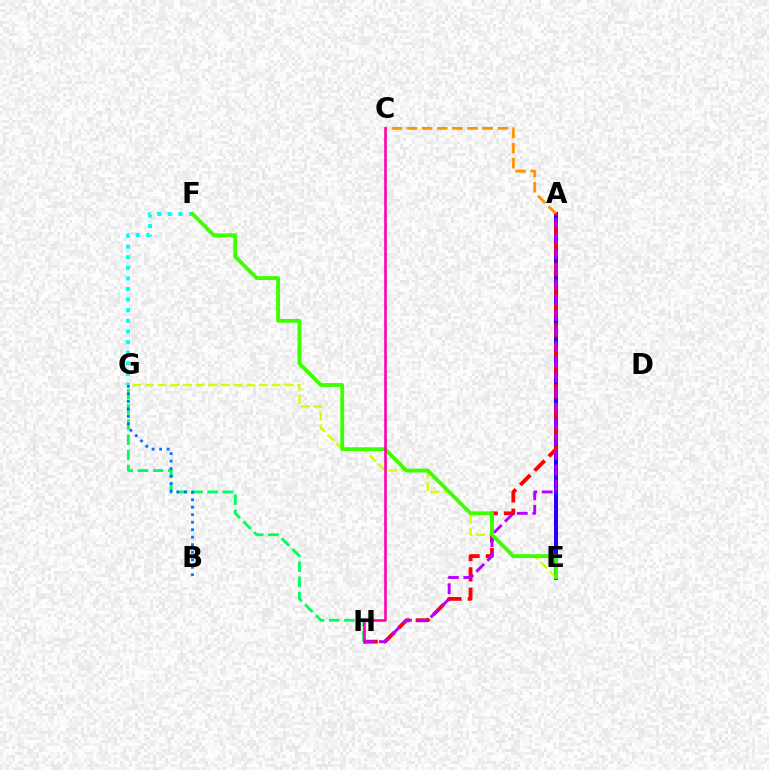{('A', 'E'): [{'color': '#2500ff', 'line_style': 'solid', 'thickness': 2.89}], ('G', 'H'): [{'color': '#00ff5c', 'line_style': 'dashed', 'thickness': 2.06}], ('F', 'G'): [{'color': '#00fff6', 'line_style': 'dotted', 'thickness': 2.88}], ('A', 'C'): [{'color': '#ff9400', 'line_style': 'dashed', 'thickness': 2.06}], ('E', 'G'): [{'color': '#d1ff00', 'line_style': 'dashed', 'thickness': 1.72}], ('A', 'H'): [{'color': '#ff0000', 'line_style': 'dashed', 'thickness': 2.76}, {'color': '#b900ff', 'line_style': 'dashed', 'thickness': 2.1}], ('B', 'G'): [{'color': '#0074ff', 'line_style': 'dotted', 'thickness': 2.04}], ('E', 'F'): [{'color': '#3dff00', 'line_style': 'solid', 'thickness': 2.76}], ('C', 'H'): [{'color': '#ff00ac', 'line_style': 'solid', 'thickness': 1.88}]}